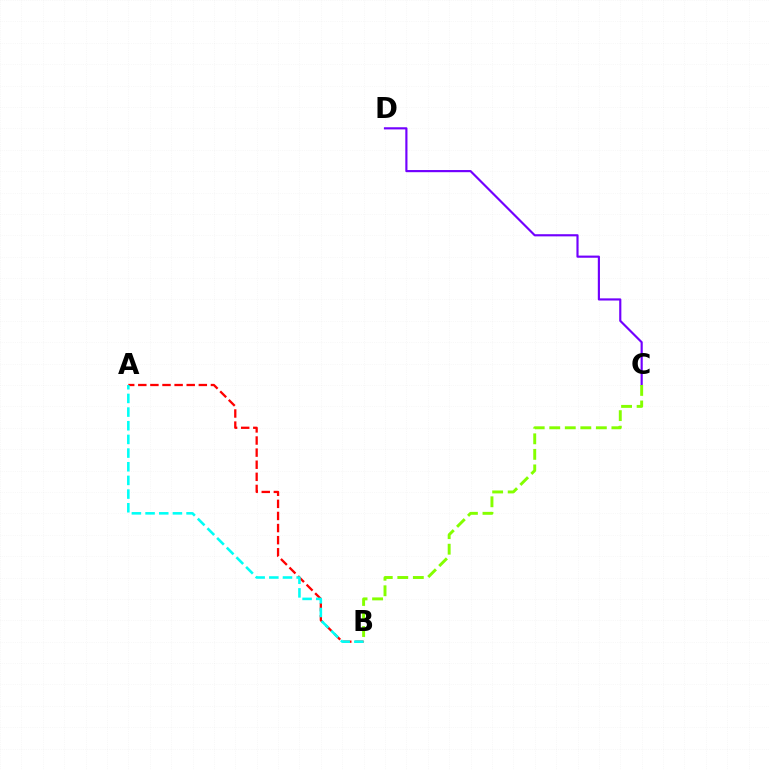{('A', 'B'): [{'color': '#ff0000', 'line_style': 'dashed', 'thickness': 1.64}, {'color': '#00fff6', 'line_style': 'dashed', 'thickness': 1.86}], ('C', 'D'): [{'color': '#7200ff', 'line_style': 'solid', 'thickness': 1.55}], ('B', 'C'): [{'color': '#84ff00', 'line_style': 'dashed', 'thickness': 2.11}]}